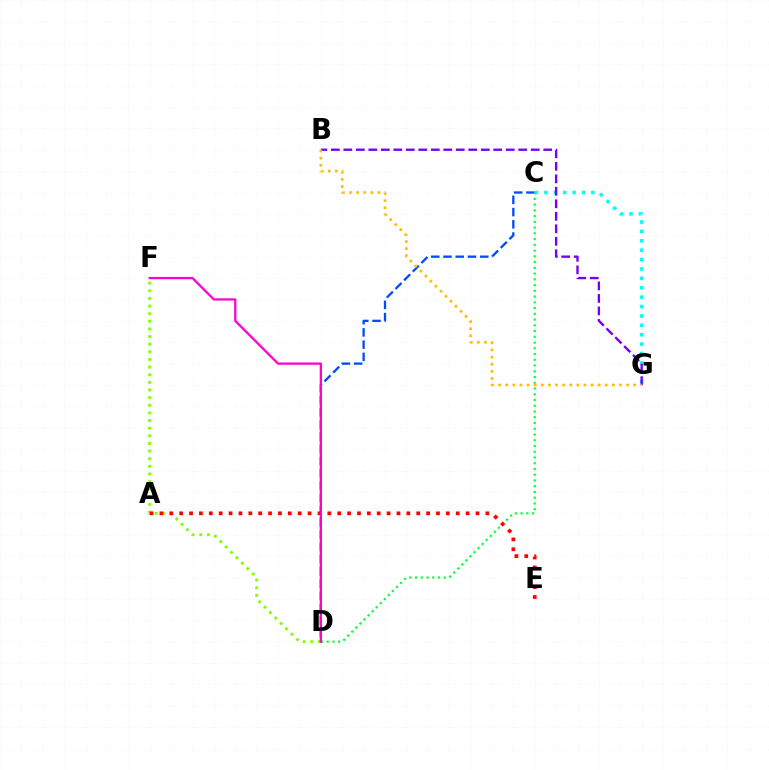{('C', 'G'): [{'color': '#00fff6', 'line_style': 'dotted', 'thickness': 2.55}], ('C', 'D'): [{'color': '#004bff', 'line_style': 'dashed', 'thickness': 1.66}, {'color': '#00ff39', 'line_style': 'dotted', 'thickness': 1.56}], ('B', 'G'): [{'color': '#7200ff', 'line_style': 'dashed', 'thickness': 1.7}, {'color': '#ffbd00', 'line_style': 'dotted', 'thickness': 1.93}], ('D', 'F'): [{'color': '#84ff00', 'line_style': 'dotted', 'thickness': 2.07}, {'color': '#ff00cf', 'line_style': 'solid', 'thickness': 1.64}], ('A', 'E'): [{'color': '#ff0000', 'line_style': 'dotted', 'thickness': 2.68}]}